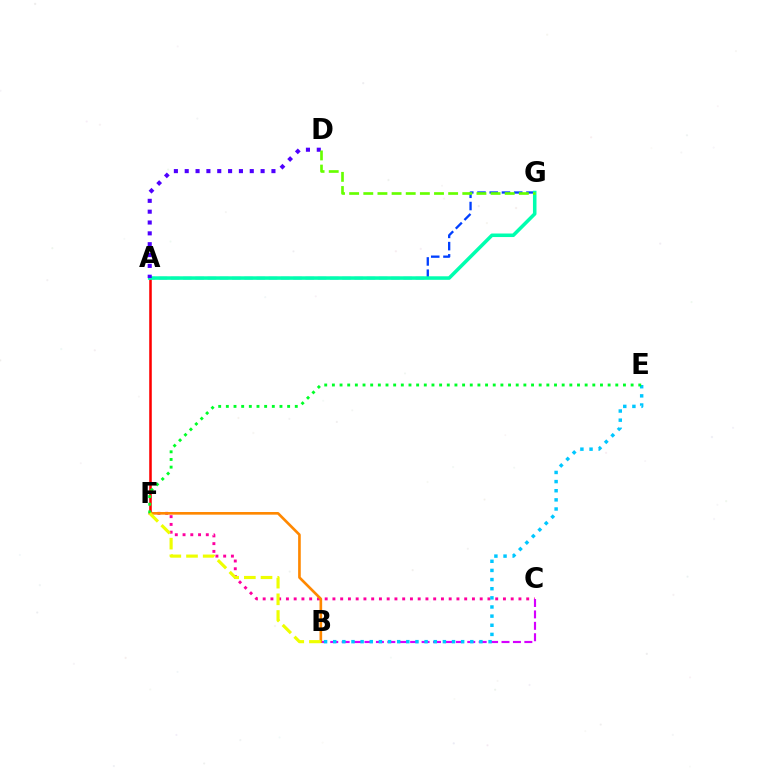{('C', 'F'): [{'color': '#ff00a0', 'line_style': 'dotted', 'thickness': 2.11}], ('B', 'C'): [{'color': '#d600ff', 'line_style': 'dashed', 'thickness': 1.55}], ('A', 'F'): [{'color': '#ff0000', 'line_style': 'solid', 'thickness': 1.84}], ('B', 'E'): [{'color': '#00c7ff', 'line_style': 'dotted', 'thickness': 2.48}], ('B', 'F'): [{'color': '#ff8800', 'line_style': 'solid', 'thickness': 1.91}, {'color': '#eeff00', 'line_style': 'dashed', 'thickness': 2.27}], ('E', 'F'): [{'color': '#00ff27', 'line_style': 'dotted', 'thickness': 2.08}], ('A', 'G'): [{'color': '#003fff', 'line_style': 'dashed', 'thickness': 1.66}, {'color': '#00ffaf', 'line_style': 'solid', 'thickness': 2.55}], ('A', 'D'): [{'color': '#4f00ff', 'line_style': 'dotted', 'thickness': 2.95}], ('D', 'G'): [{'color': '#66ff00', 'line_style': 'dashed', 'thickness': 1.92}]}